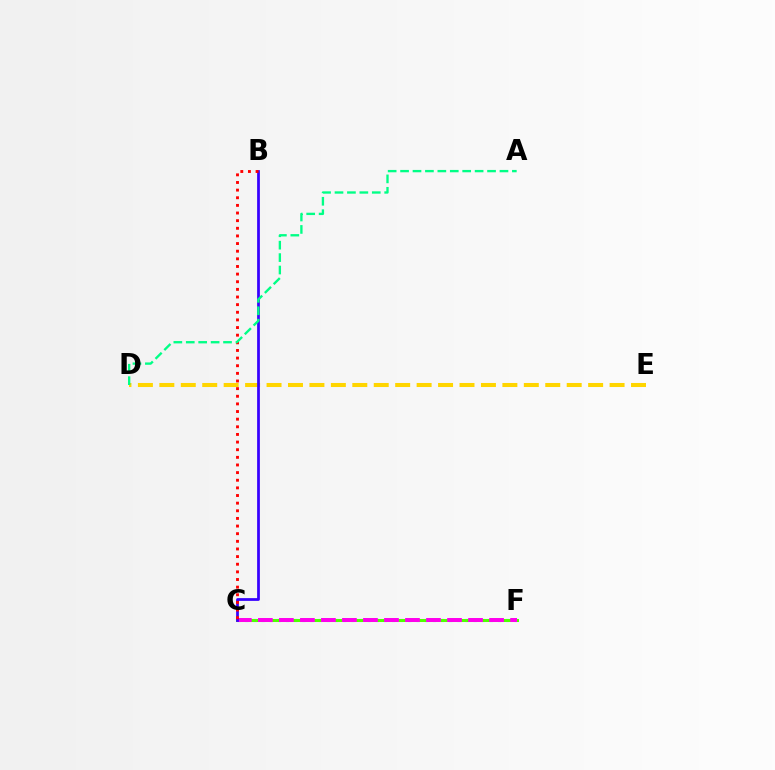{('C', 'F'): [{'color': '#009eff', 'line_style': 'dotted', 'thickness': 2.22}, {'color': '#4fff00', 'line_style': 'solid', 'thickness': 2.18}, {'color': '#ff00ed', 'line_style': 'dashed', 'thickness': 2.86}], ('D', 'E'): [{'color': '#ffd500', 'line_style': 'dashed', 'thickness': 2.91}], ('B', 'C'): [{'color': '#3700ff', 'line_style': 'solid', 'thickness': 1.98}, {'color': '#ff0000', 'line_style': 'dotted', 'thickness': 2.07}], ('A', 'D'): [{'color': '#00ff86', 'line_style': 'dashed', 'thickness': 1.69}]}